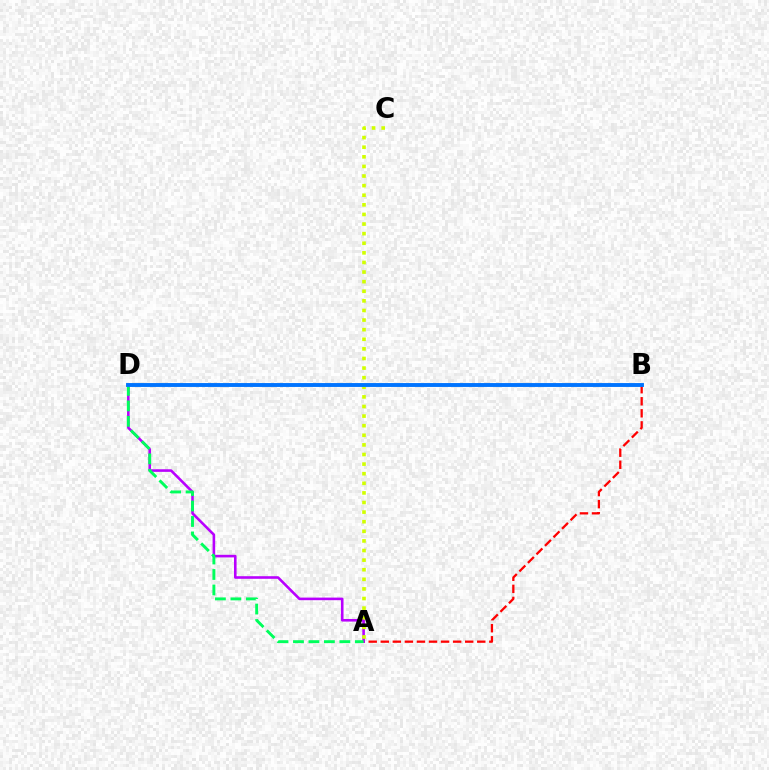{('A', 'B'): [{'color': '#ff0000', 'line_style': 'dashed', 'thickness': 1.64}], ('A', 'D'): [{'color': '#b900ff', 'line_style': 'solid', 'thickness': 1.87}, {'color': '#00ff5c', 'line_style': 'dashed', 'thickness': 2.1}], ('A', 'C'): [{'color': '#d1ff00', 'line_style': 'dotted', 'thickness': 2.61}], ('B', 'D'): [{'color': '#0074ff', 'line_style': 'solid', 'thickness': 2.8}]}